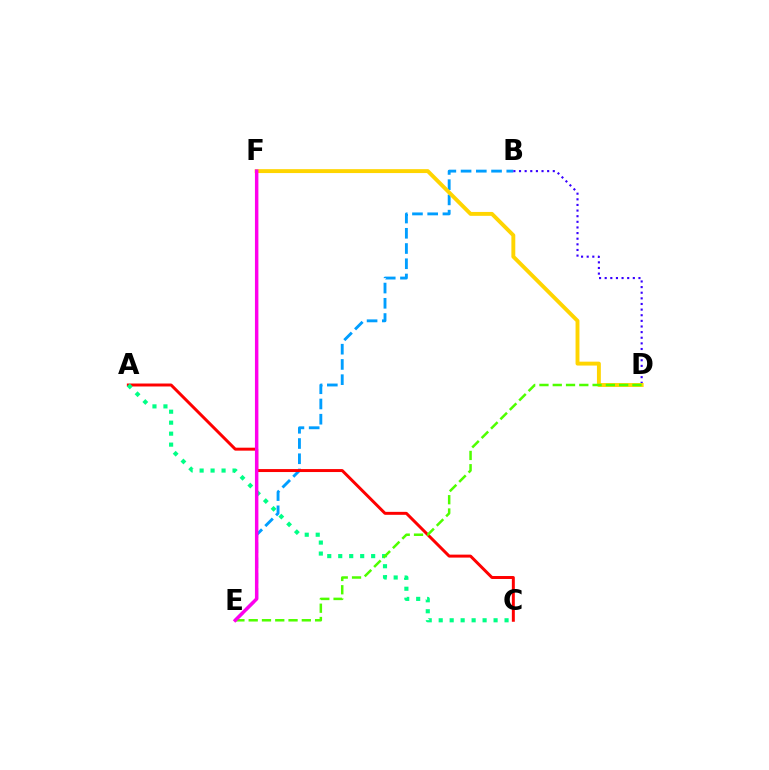{('B', 'E'): [{'color': '#009eff', 'line_style': 'dashed', 'thickness': 2.07}], ('A', 'C'): [{'color': '#ff0000', 'line_style': 'solid', 'thickness': 2.13}, {'color': '#00ff86', 'line_style': 'dotted', 'thickness': 2.98}], ('B', 'D'): [{'color': '#3700ff', 'line_style': 'dotted', 'thickness': 1.53}], ('D', 'F'): [{'color': '#ffd500', 'line_style': 'solid', 'thickness': 2.81}], ('D', 'E'): [{'color': '#4fff00', 'line_style': 'dashed', 'thickness': 1.8}], ('E', 'F'): [{'color': '#ff00ed', 'line_style': 'solid', 'thickness': 2.49}]}